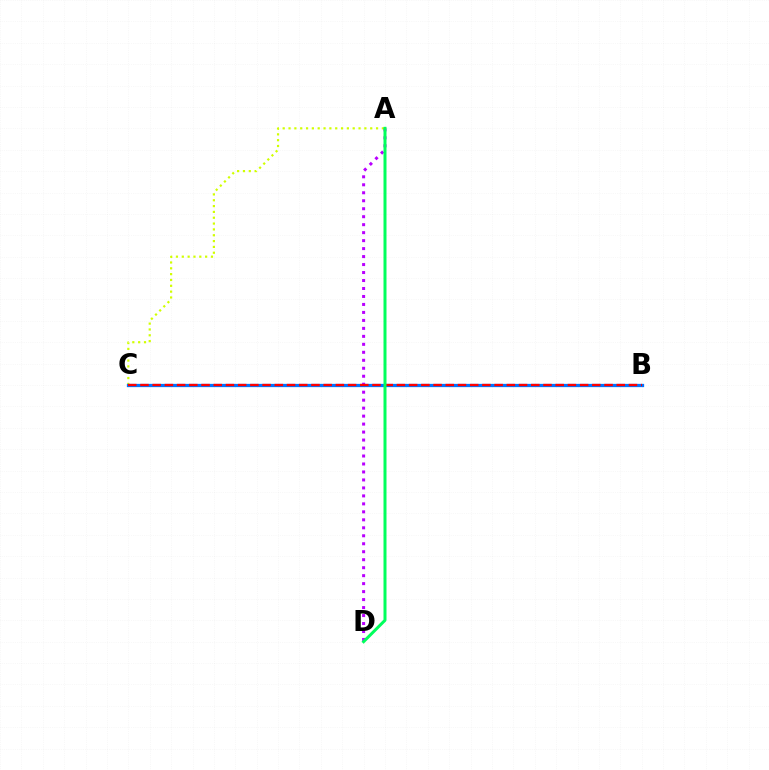{('A', 'C'): [{'color': '#d1ff00', 'line_style': 'dotted', 'thickness': 1.58}], ('B', 'C'): [{'color': '#0074ff', 'line_style': 'solid', 'thickness': 2.35}, {'color': '#ff0000', 'line_style': 'dashed', 'thickness': 1.66}], ('A', 'D'): [{'color': '#b900ff', 'line_style': 'dotted', 'thickness': 2.17}, {'color': '#00ff5c', 'line_style': 'solid', 'thickness': 2.16}]}